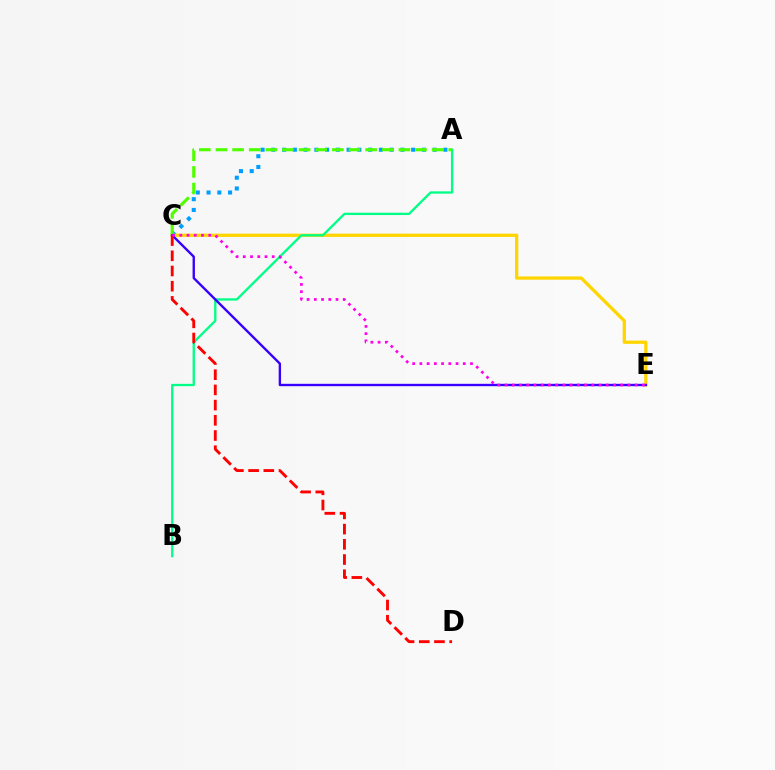{('A', 'C'): [{'color': '#009eff', 'line_style': 'dotted', 'thickness': 2.92}, {'color': '#4fff00', 'line_style': 'dashed', 'thickness': 2.26}], ('C', 'E'): [{'color': '#ffd500', 'line_style': 'solid', 'thickness': 2.36}, {'color': '#3700ff', 'line_style': 'solid', 'thickness': 1.7}, {'color': '#ff00ed', 'line_style': 'dotted', 'thickness': 1.96}], ('A', 'B'): [{'color': '#00ff86', 'line_style': 'solid', 'thickness': 1.67}], ('C', 'D'): [{'color': '#ff0000', 'line_style': 'dashed', 'thickness': 2.07}]}